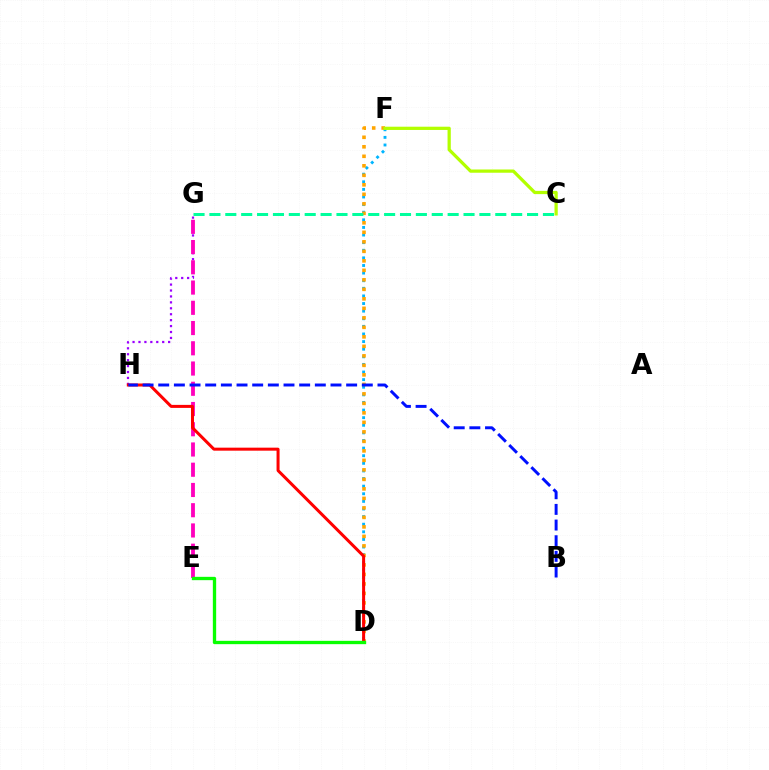{('D', 'F'): [{'color': '#00b5ff', 'line_style': 'dotted', 'thickness': 2.07}, {'color': '#ffa500', 'line_style': 'dotted', 'thickness': 2.58}], ('G', 'H'): [{'color': '#9b00ff', 'line_style': 'dotted', 'thickness': 1.61}], ('E', 'G'): [{'color': '#ff00bd', 'line_style': 'dashed', 'thickness': 2.75}], ('C', 'F'): [{'color': '#b3ff00', 'line_style': 'solid', 'thickness': 2.34}], ('C', 'G'): [{'color': '#00ff9d', 'line_style': 'dashed', 'thickness': 2.16}], ('D', 'H'): [{'color': '#ff0000', 'line_style': 'solid', 'thickness': 2.17}], ('B', 'H'): [{'color': '#0010ff', 'line_style': 'dashed', 'thickness': 2.13}], ('D', 'E'): [{'color': '#08ff00', 'line_style': 'solid', 'thickness': 2.39}]}